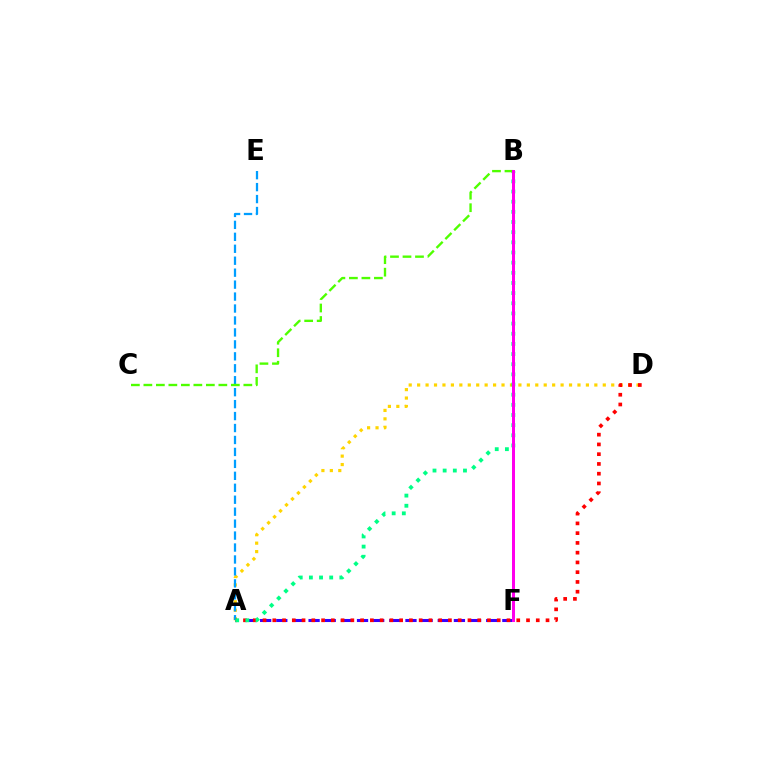{('A', 'D'): [{'color': '#ffd500', 'line_style': 'dotted', 'thickness': 2.29}, {'color': '#ff0000', 'line_style': 'dotted', 'thickness': 2.65}], ('A', 'F'): [{'color': '#3700ff', 'line_style': 'dashed', 'thickness': 2.19}], ('A', 'E'): [{'color': '#009eff', 'line_style': 'dashed', 'thickness': 1.62}], ('A', 'B'): [{'color': '#00ff86', 'line_style': 'dotted', 'thickness': 2.76}], ('B', 'C'): [{'color': '#4fff00', 'line_style': 'dashed', 'thickness': 1.7}], ('B', 'F'): [{'color': '#ff00ed', 'line_style': 'solid', 'thickness': 2.16}]}